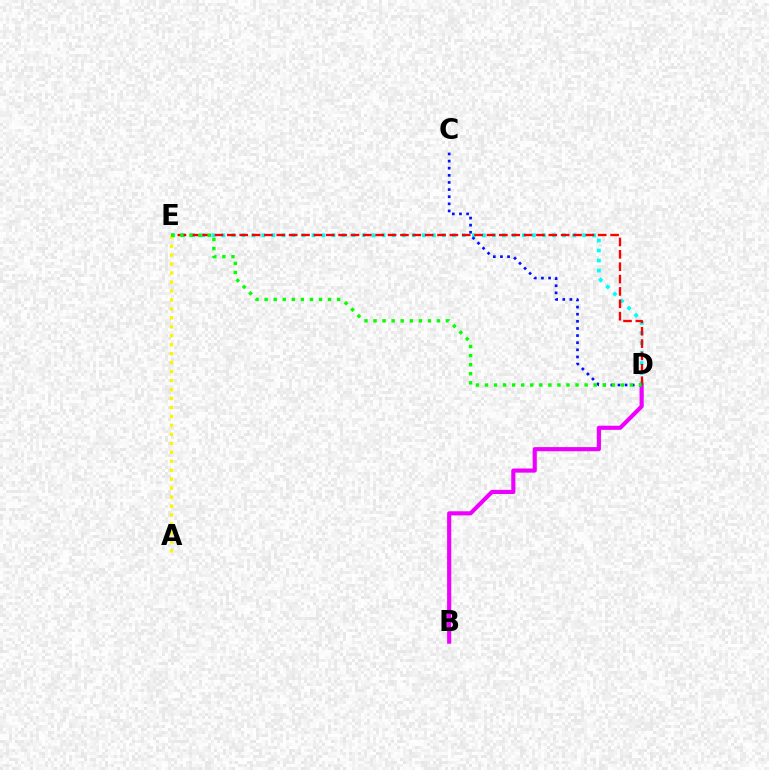{('B', 'D'): [{'color': '#ee00ff', 'line_style': 'solid', 'thickness': 2.97}], ('D', 'E'): [{'color': '#00fff6', 'line_style': 'dotted', 'thickness': 2.72}, {'color': '#ff0000', 'line_style': 'dashed', 'thickness': 1.68}, {'color': '#08ff00', 'line_style': 'dotted', 'thickness': 2.46}], ('C', 'D'): [{'color': '#0010ff', 'line_style': 'dotted', 'thickness': 1.94}], ('A', 'E'): [{'color': '#fcf500', 'line_style': 'dotted', 'thickness': 2.43}]}